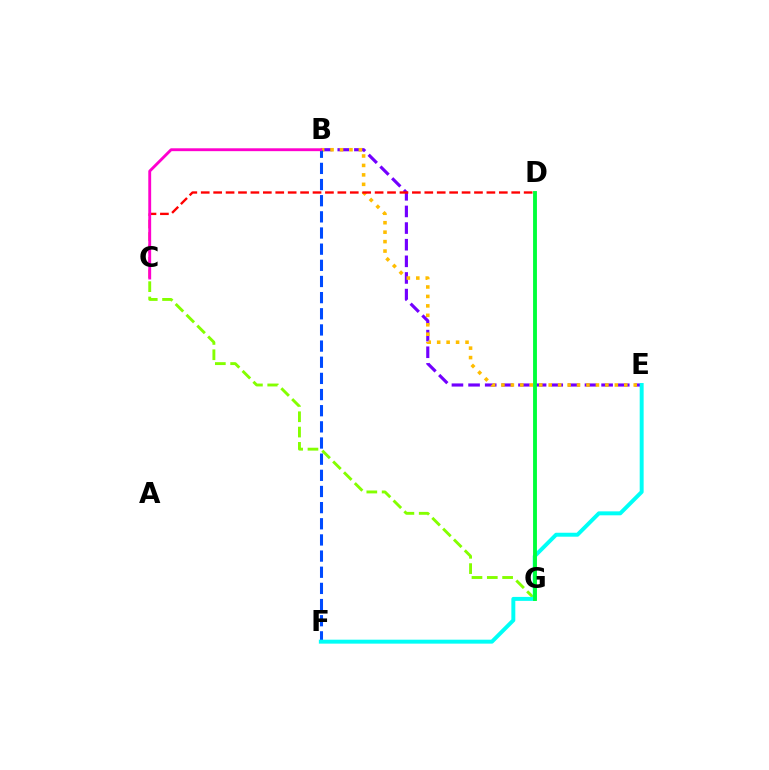{('B', 'E'): [{'color': '#7200ff', 'line_style': 'dashed', 'thickness': 2.26}, {'color': '#ffbd00', 'line_style': 'dotted', 'thickness': 2.57}], ('C', 'G'): [{'color': '#84ff00', 'line_style': 'dashed', 'thickness': 2.08}], ('B', 'F'): [{'color': '#004bff', 'line_style': 'dashed', 'thickness': 2.19}], ('E', 'F'): [{'color': '#00fff6', 'line_style': 'solid', 'thickness': 2.84}], ('D', 'G'): [{'color': '#00ff39', 'line_style': 'solid', 'thickness': 2.78}], ('C', 'D'): [{'color': '#ff0000', 'line_style': 'dashed', 'thickness': 1.69}], ('B', 'C'): [{'color': '#ff00cf', 'line_style': 'solid', 'thickness': 2.06}]}